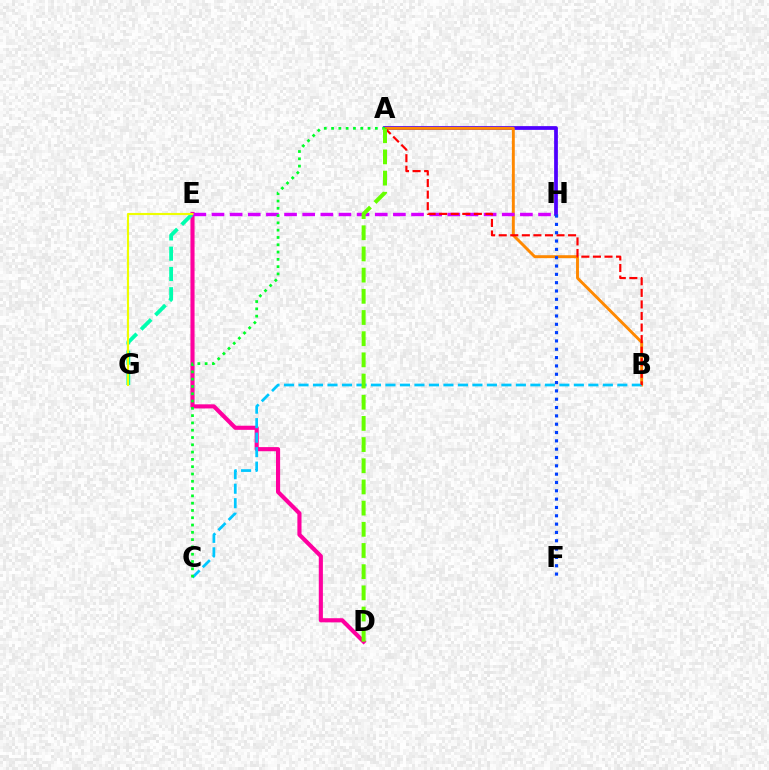{('D', 'E'): [{'color': '#ff00a0', 'line_style': 'solid', 'thickness': 2.97}], ('A', 'H'): [{'color': '#4f00ff', 'line_style': 'solid', 'thickness': 2.7}], ('A', 'B'): [{'color': '#ff8800', 'line_style': 'solid', 'thickness': 2.09}, {'color': '#ff0000', 'line_style': 'dashed', 'thickness': 1.57}], ('E', 'G'): [{'color': '#00ffaf', 'line_style': 'dashed', 'thickness': 2.75}, {'color': '#eeff00', 'line_style': 'solid', 'thickness': 1.53}], ('E', 'H'): [{'color': '#d600ff', 'line_style': 'dashed', 'thickness': 2.46}], ('B', 'C'): [{'color': '#00c7ff', 'line_style': 'dashed', 'thickness': 1.97}], ('F', 'H'): [{'color': '#003fff', 'line_style': 'dotted', 'thickness': 2.26}], ('A', 'C'): [{'color': '#00ff27', 'line_style': 'dotted', 'thickness': 1.98}], ('A', 'D'): [{'color': '#66ff00', 'line_style': 'dashed', 'thickness': 2.88}]}